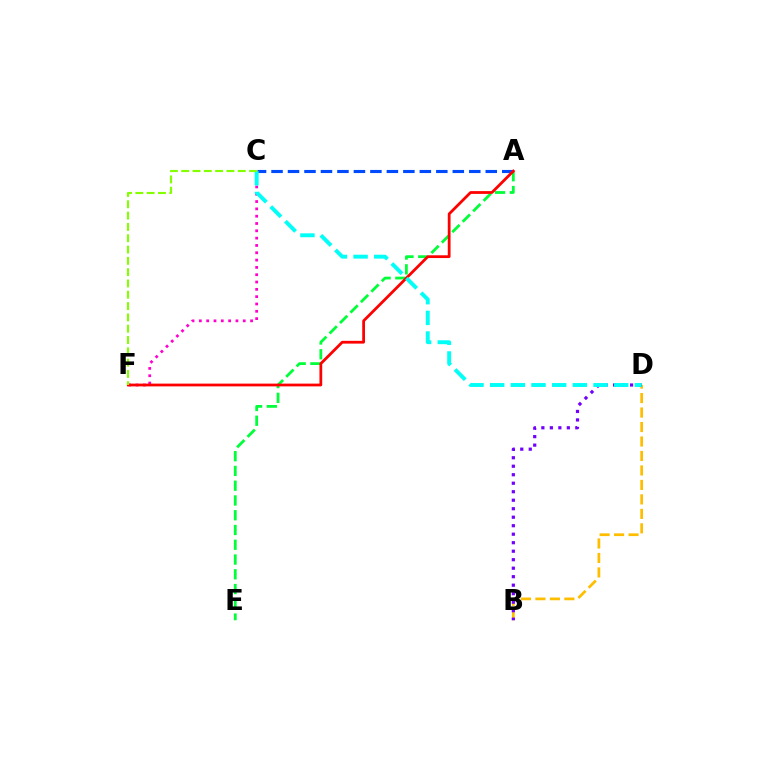{('A', 'E'): [{'color': '#00ff39', 'line_style': 'dashed', 'thickness': 2.01}], ('C', 'F'): [{'color': '#ff00cf', 'line_style': 'dotted', 'thickness': 1.99}, {'color': '#84ff00', 'line_style': 'dashed', 'thickness': 1.54}], ('A', 'C'): [{'color': '#004bff', 'line_style': 'dashed', 'thickness': 2.24}], ('A', 'F'): [{'color': '#ff0000', 'line_style': 'solid', 'thickness': 2.0}], ('B', 'D'): [{'color': '#ffbd00', 'line_style': 'dashed', 'thickness': 1.97}, {'color': '#7200ff', 'line_style': 'dotted', 'thickness': 2.31}], ('C', 'D'): [{'color': '#00fff6', 'line_style': 'dashed', 'thickness': 2.81}]}